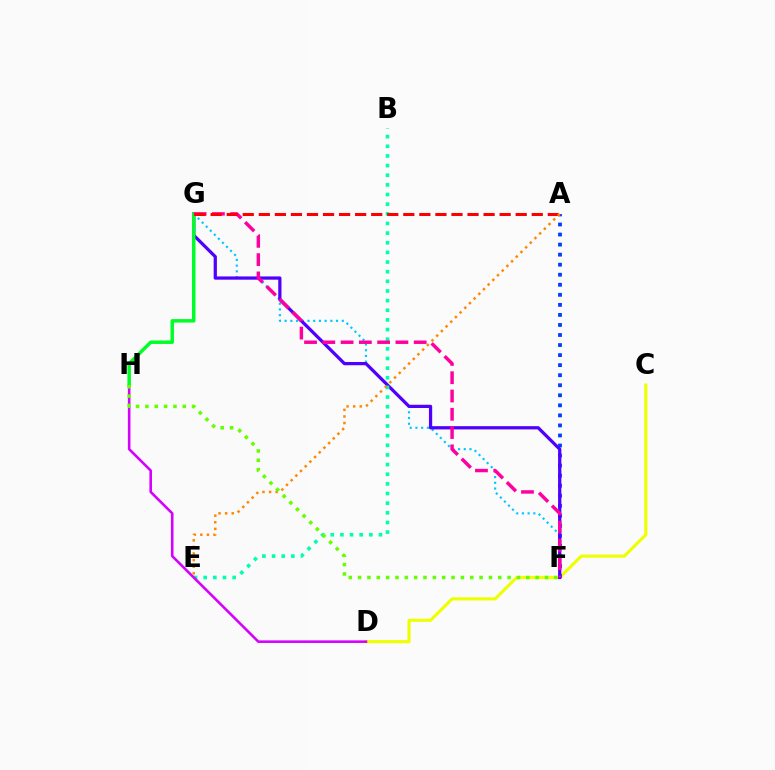{('C', 'D'): [{'color': '#eeff00', 'line_style': 'solid', 'thickness': 2.24}], ('A', 'F'): [{'color': '#003fff', 'line_style': 'dotted', 'thickness': 2.73}], ('F', 'G'): [{'color': '#00c7ff', 'line_style': 'dotted', 'thickness': 1.55}, {'color': '#4f00ff', 'line_style': 'solid', 'thickness': 2.33}, {'color': '#ff00a0', 'line_style': 'dashed', 'thickness': 2.48}], ('B', 'E'): [{'color': '#00ffaf', 'line_style': 'dotted', 'thickness': 2.62}], ('D', 'H'): [{'color': '#d600ff', 'line_style': 'solid', 'thickness': 1.86}], ('G', 'H'): [{'color': '#00ff27', 'line_style': 'solid', 'thickness': 2.5}], ('A', 'G'): [{'color': '#ff0000', 'line_style': 'dashed', 'thickness': 2.18}], ('A', 'E'): [{'color': '#ff8800', 'line_style': 'dotted', 'thickness': 1.79}], ('F', 'H'): [{'color': '#66ff00', 'line_style': 'dotted', 'thickness': 2.54}]}